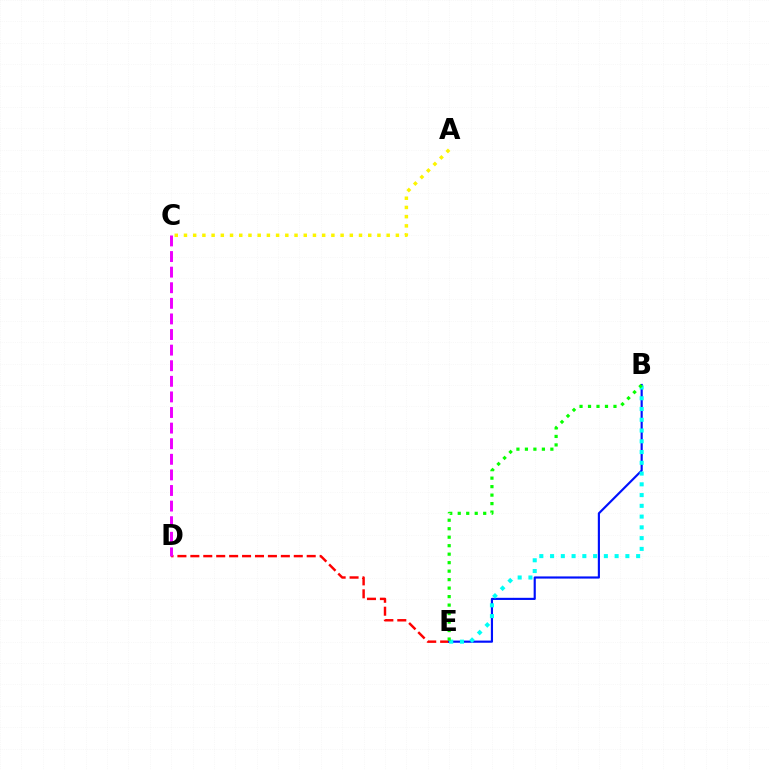{('D', 'E'): [{'color': '#ff0000', 'line_style': 'dashed', 'thickness': 1.76}], ('B', 'E'): [{'color': '#0010ff', 'line_style': 'solid', 'thickness': 1.55}, {'color': '#00fff6', 'line_style': 'dotted', 'thickness': 2.92}, {'color': '#08ff00', 'line_style': 'dotted', 'thickness': 2.31}], ('A', 'C'): [{'color': '#fcf500', 'line_style': 'dotted', 'thickness': 2.5}], ('C', 'D'): [{'color': '#ee00ff', 'line_style': 'dashed', 'thickness': 2.12}]}